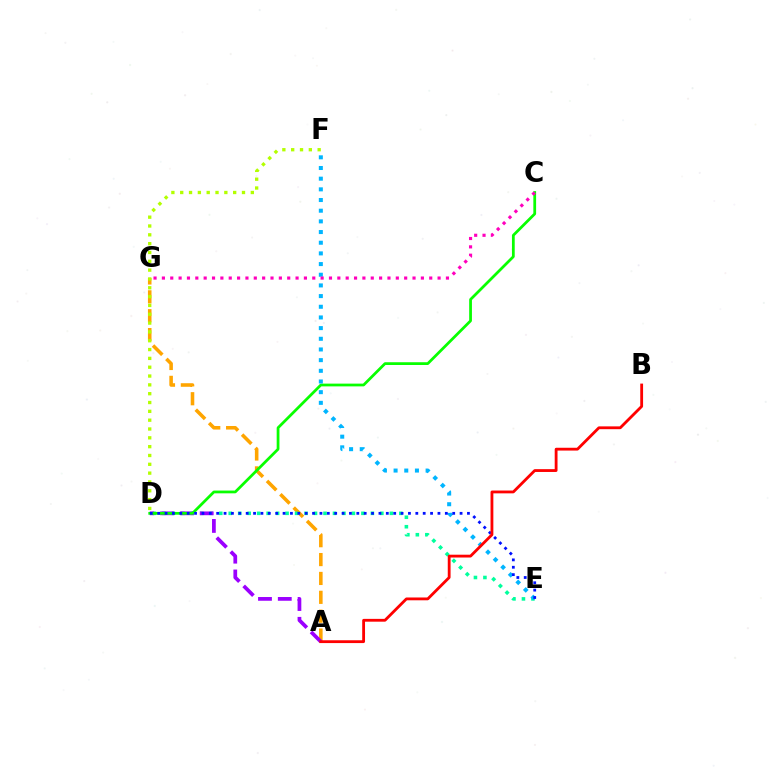{('A', 'G'): [{'color': '#ffa500', 'line_style': 'dashed', 'thickness': 2.56}], ('D', 'E'): [{'color': '#00ff9d', 'line_style': 'dotted', 'thickness': 2.58}, {'color': '#0010ff', 'line_style': 'dotted', 'thickness': 2.0}], ('A', 'D'): [{'color': '#9b00ff', 'line_style': 'dashed', 'thickness': 2.69}], ('C', 'D'): [{'color': '#08ff00', 'line_style': 'solid', 'thickness': 1.99}], ('E', 'F'): [{'color': '#00b5ff', 'line_style': 'dotted', 'thickness': 2.9}], ('C', 'G'): [{'color': '#ff00bd', 'line_style': 'dotted', 'thickness': 2.27}], ('A', 'B'): [{'color': '#ff0000', 'line_style': 'solid', 'thickness': 2.03}], ('D', 'F'): [{'color': '#b3ff00', 'line_style': 'dotted', 'thickness': 2.4}]}